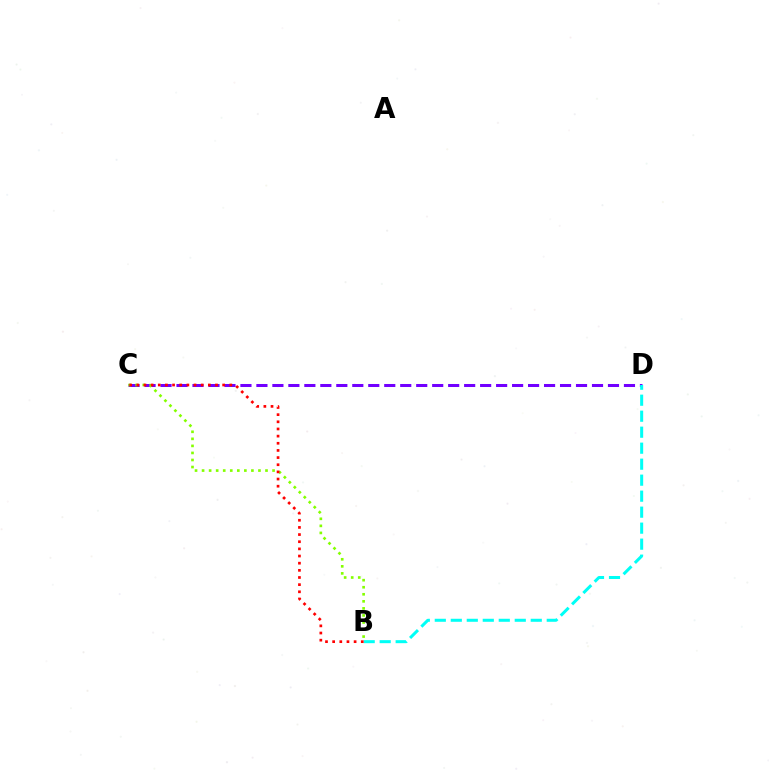{('C', 'D'): [{'color': '#7200ff', 'line_style': 'dashed', 'thickness': 2.17}], ('B', 'C'): [{'color': '#84ff00', 'line_style': 'dotted', 'thickness': 1.91}, {'color': '#ff0000', 'line_style': 'dotted', 'thickness': 1.94}], ('B', 'D'): [{'color': '#00fff6', 'line_style': 'dashed', 'thickness': 2.17}]}